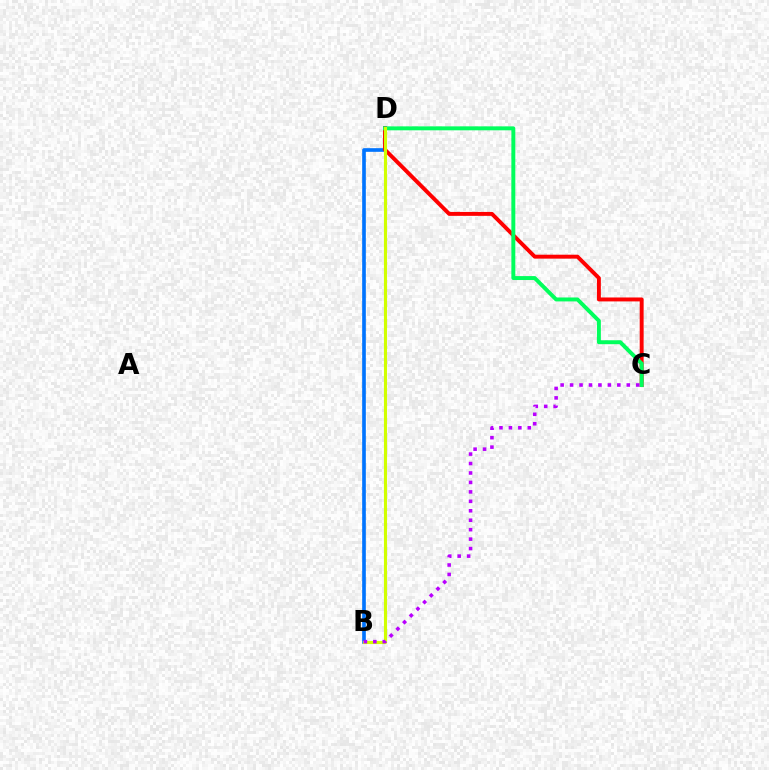{('B', 'D'): [{'color': '#0074ff', 'line_style': 'solid', 'thickness': 2.63}, {'color': '#d1ff00', 'line_style': 'solid', 'thickness': 2.25}], ('C', 'D'): [{'color': '#ff0000', 'line_style': 'solid', 'thickness': 2.83}, {'color': '#00ff5c', 'line_style': 'solid', 'thickness': 2.84}], ('B', 'C'): [{'color': '#b900ff', 'line_style': 'dotted', 'thickness': 2.57}]}